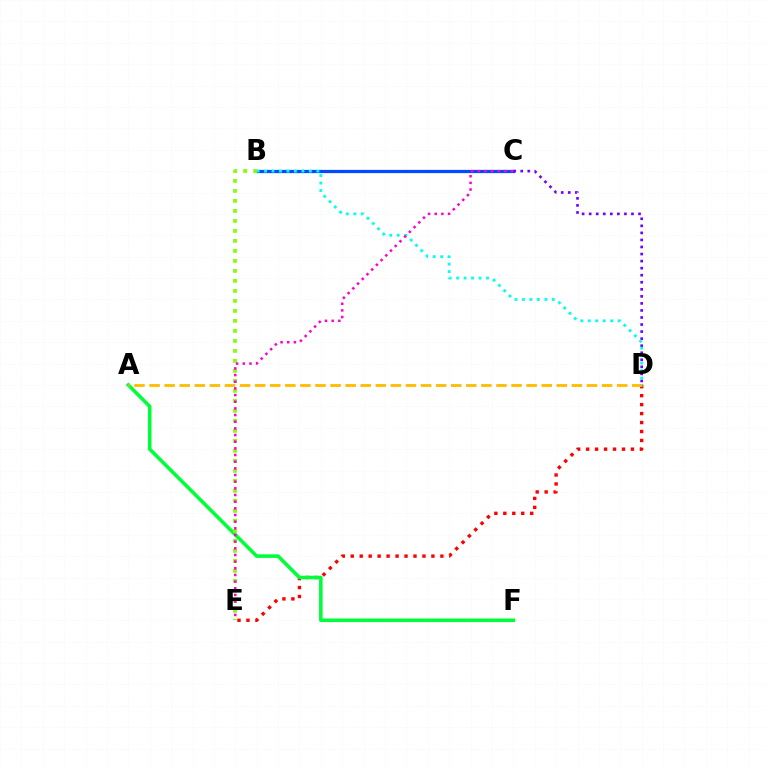{('D', 'E'): [{'color': '#ff0000', 'line_style': 'dotted', 'thickness': 2.44}], ('A', 'F'): [{'color': '#00ff39', 'line_style': 'solid', 'thickness': 2.57}], ('B', 'C'): [{'color': '#004bff', 'line_style': 'solid', 'thickness': 2.33}], ('A', 'D'): [{'color': '#ffbd00', 'line_style': 'dashed', 'thickness': 2.05}], ('C', 'D'): [{'color': '#7200ff', 'line_style': 'dotted', 'thickness': 1.92}], ('B', 'D'): [{'color': '#00fff6', 'line_style': 'dotted', 'thickness': 2.03}], ('B', 'E'): [{'color': '#84ff00', 'line_style': 'dotted', 'thickness': 2.72}], ('C', 'E'): [{'color': '#ff00cf', 'line_style': 'dotted', 'thickness': 1.81}]}